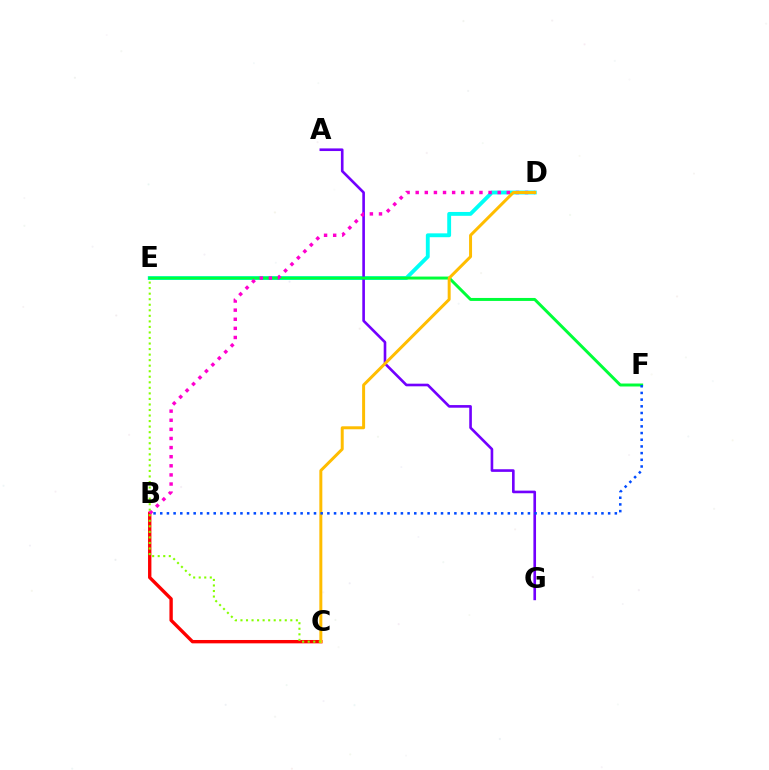{('D', 'E'): [{'color': '#00fff6', 'line_style': 'solid', 'thickness': 2.78}], ('B', 'C'): [{'color': '#ff0000', 'line_style': 'solid', 'thickness': 2.42}], ('A', 'G'): [{'color': '#7200ff', 'line_style': 'solid', 'thickness': 1.89}], ('E', 'F'): [{'color': '#00ff39', 'line_style': 'solid', 'thickness': 2.14}], ('B', 'D'): [{'color': '#ff00cf', 'line_style': 'dotted', 'thickness': 2.48}], ('C', 'D'): [{'color': '#ffbd00', 'line_style': 'solid', 'thickness': 2.15}], ('B', 'F'): [{'color': '#004bff', 'line_style': 'dotted', 'thickness': 1.82}], ('C', 'E'): [{'color': '#84ff00', 'line_style': 'dotted', 'thickness': 1.51}]}